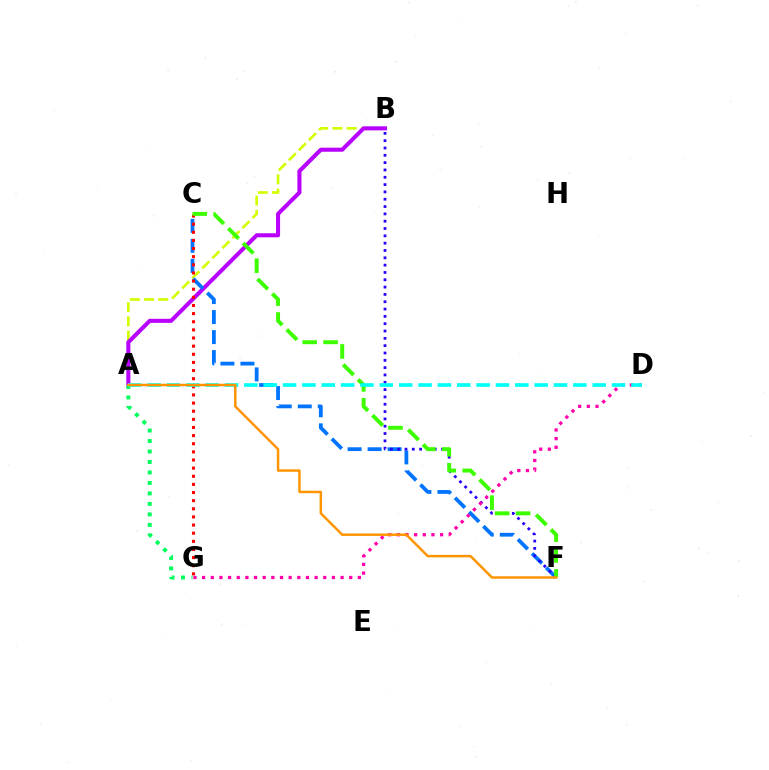{('A', 'B'): [{'color': '#d1ff00', 'line_style': 'dashed', 'thickness': 1.93}, {'color': '#b900ff', 'line_style': 'solid', 'thickness': 2.92}], ('A', 'G'): [{'color': '#00ff5c', 'line_style': 'dotted', 'thickness': 2.85}], ('C', 'F'): [{'color': '#0074ff', 'line_style': 'dashed', 'thickness': 2.72}, {'color': '#3dff00', 'line_style': 'dashed', 'thickness': 2.84}], ('C', 'G'): [{'color': '#ff0000', 'line_style': 'dotted', 'thickness': 2.21}], ('B', 'F'): [{'color': '#2500ff', 'line_style': 'dotted', 'thickness': 1.99}], ('D', 'G'): [{'color': '#ff00ac', 'line_style': 'dotted', 'thickness': 2.35}], ('A', 'D'): [{'color': '#00fff6', 'line_style': 'dashed', 'thickness': 2.63}], ('A', 'F'): [{'color': '#ff9400', 'line_style': 'solid', 'thickness': 1.78}]}